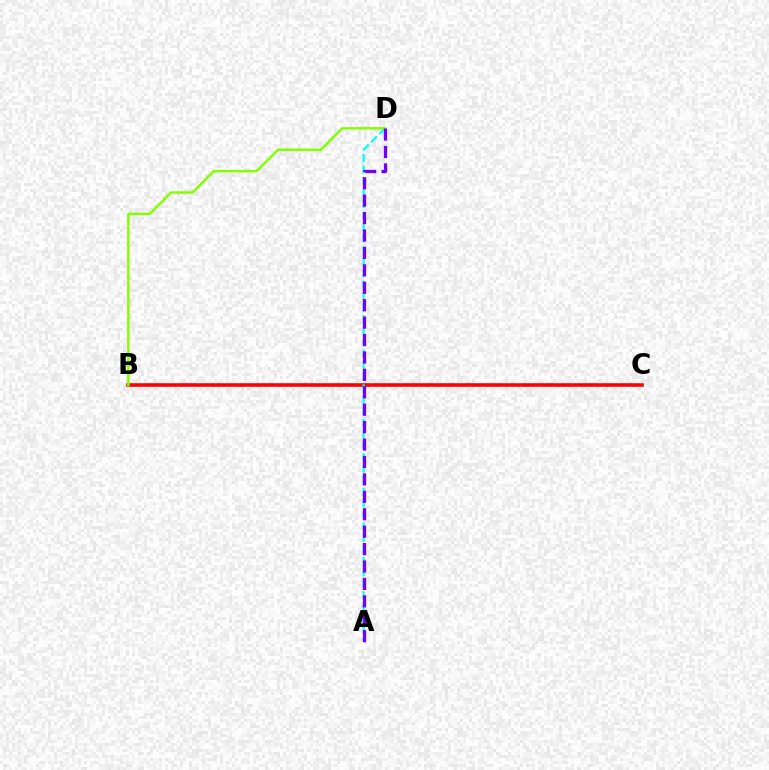{('B', 'C'): [{'color': '#ff0000', 'line_style': 'solid', 'thickness': 2.59}], ('A', 'D'): [{'color': '#00fff6', 'line_style': 'dashed', 'thickness': 1.56}, {'color': '#7200ff', 'line_style': 'dashed', 'thickness': 2.37}], ('B', 'D'): [{'color': '#84ff00', 'line_style': 'solid', 'thickness': 1.78}]}